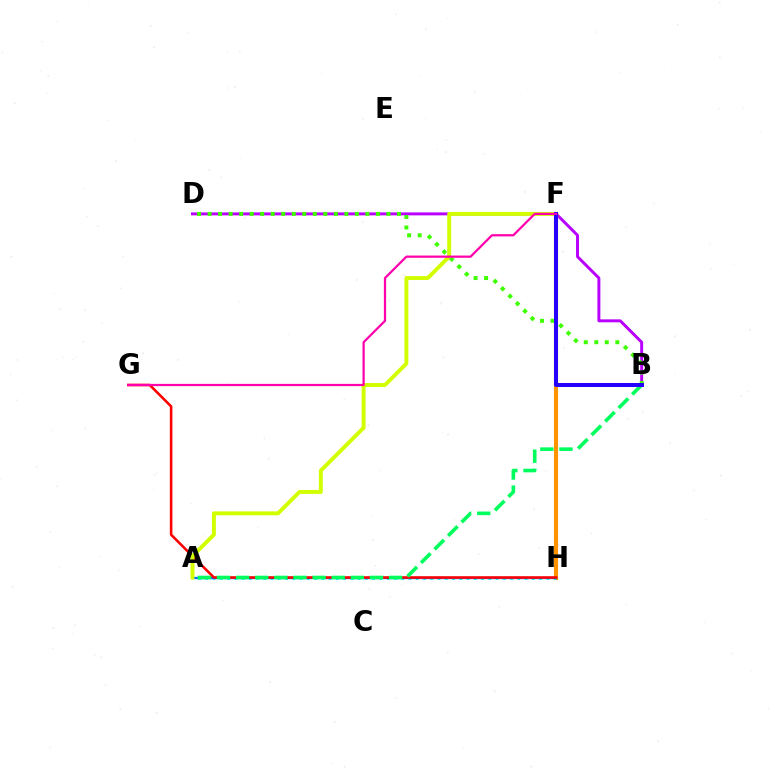{('B', 'D'): [{'color': '#b900ff', 'line_style': 'solid', 'thickness': 2.12}, {'color': '#3dff00', 'line_style': 'dotted', 'thickness': 2.86}], ('F', 'H'): [{'color': '#ff9400', 'line_style': 'solid', 'thickness': 2.99}], ('A', 'H'): [{'color': '#00fff6', 'line_style': 'dotted', 'thickness': 1.97}, {'color': '#0074ff', 'line_style': 'solid', 'thickness': 1.64}], ('G', 'H'): [{'color': '#ff0000', 'line_style': 'solid', 'thickness': 1.85}], ('A', 'B'): [{'color': '#00ff5c', 'line_style': 'dashed', 'thickness': 2.6}], ('A', 'F'): [{'color': '#d1ff00', 'line_style': 'solid', 'thickness': 2.83}], ('B', 'F'): [{'color': '#2500ff', 'line_style': 'solid', 'thickness': 2.88}], ('F', 'G'): [{'color': '#ff00ac', 'line_style': 'solid', 'thickness': 1.61}]}